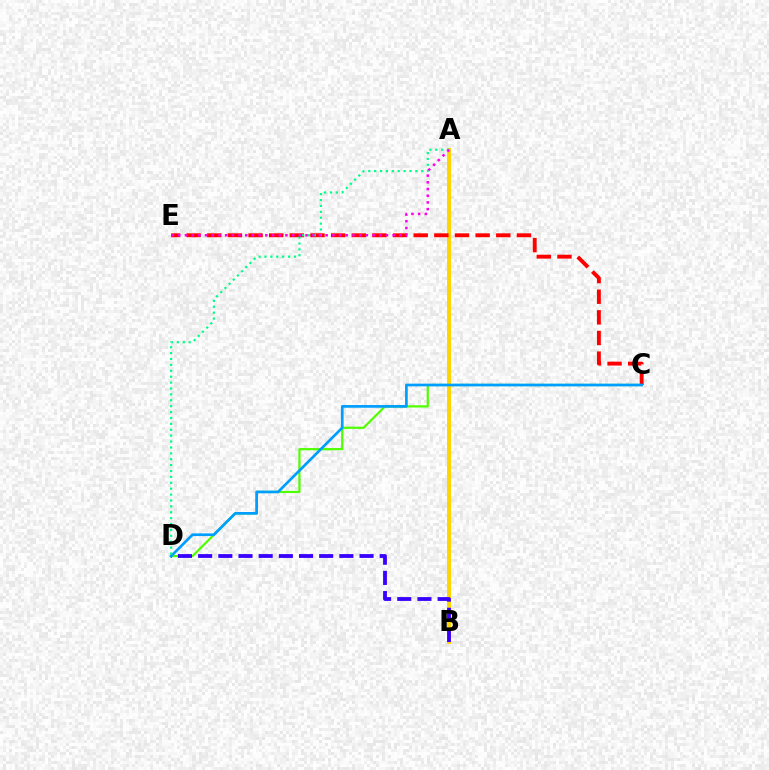{('C', 'D'): [{'color': '#4fff00', 'line_style': 'solid', 'thickness': 1.59}, {'color': '#009eff', 'line_style': 'solid', 'thickness': 1.94}], ('A', 'B'): [{'color': '#ffd500', 'line_style': 'solid', 'thickness': 2.84}], ('C', 'E'): [{'color': '#ff0000', 'line_style': 'dashed', 'thickness': 2.8}], ('B', 'D'): [{'color': '#3700ff', 'line_style': 'dashed', 'thickness': 2.74}], ('A', 'D'): [{'color': '#00ff86', 'line_style': 'dotted', 'thickness': 1.6}], ('A', 'E'): [{'color': '#ff00ed', 'line_style': 'dotted', 'thickness': 1.82}]}